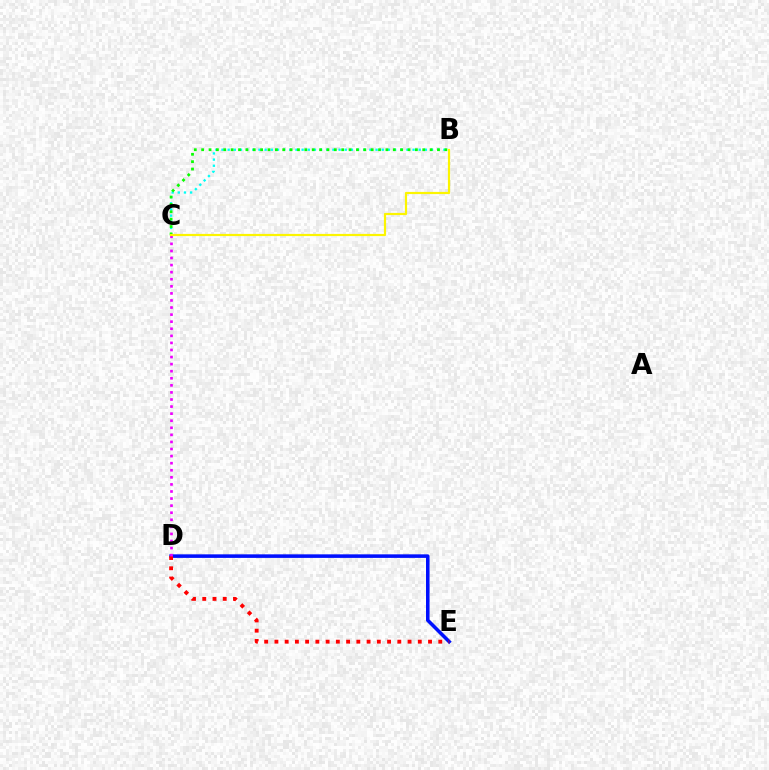{('D', 'E'): [{'color': '#0010ff', 'line_style': 'solid', 'thickness': 2.56}, {'color': '#ff0000', 'line_style': 'dotted', 'thickness': 2.78}], ('B', 'C'): [{'color': '#00fff6', 'line_style': 'dotted', 'thickness': 1.67}, {'color': '#08ff00', 'line_style': 'dotted', 'thickness': 2.0}, {'color': '#fcf500', 'line_style': 'solid', 'thickness': 1.58}], ('C', 'D'): [{'color': '#ee00ff', 'line_style': 'dotted', 'thickness': 1.92}]}